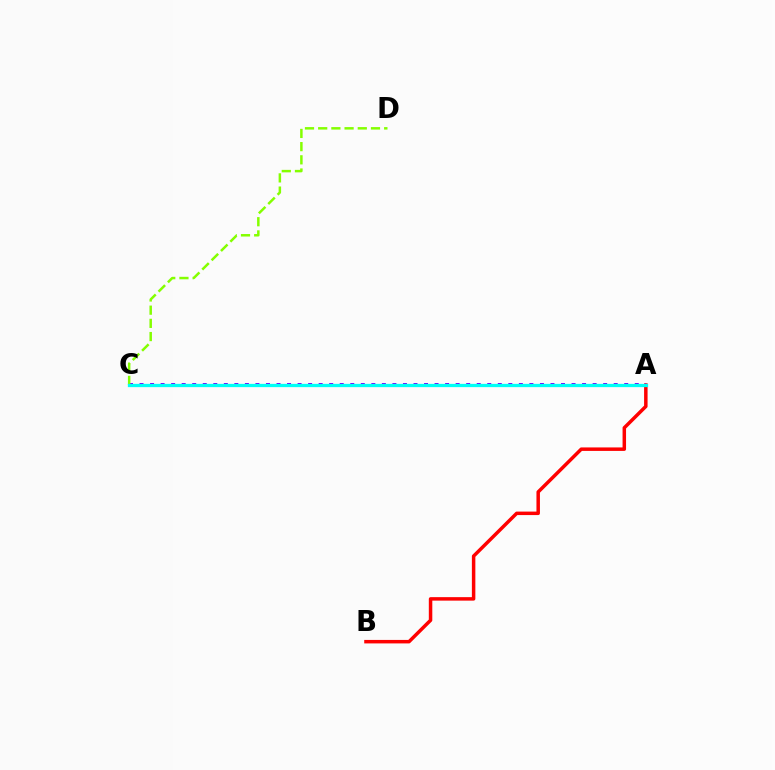{('A', 'B'): [{'color': '#ff0000', 'line_style': 'solid', 'thickness': 2.51}], ('A', 'C'): [{'color': '#7200ff', 'line_style': 'dotted', 'thickness': 2.86}, {'color': '#00fff6', 'line_style': 'solid', 'thickness': 2.36}], ('C', 'D'): [{'color': '#84ff00', 'line_style': 'dashed', 'thickness': 1.79}]}